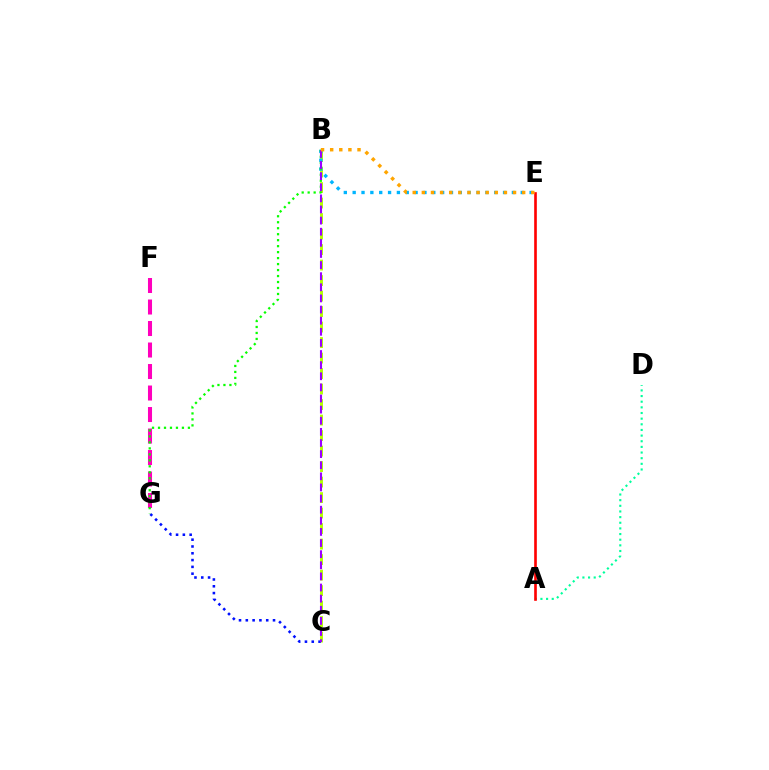{('B', 'C'): [{'color': '#b3ff00', 'line_style': 'dashed', 'thickness': 2.11}, {'color': '#9b00ff', 'line_style': 'dashed', 'thickness': 1.51}], ('A', 'D'): [{'color': '#00ff9d', 'line_style': 'dotted', 'thickness': 1.53}], ('C', 'G'): [{'color': '#0010ff', 'line_style': 'dotted', 'thickness': 1.85}], ('B', 'E'): [{'color': '#00b5ff', 'line_style': 'dotted', 'thickness': 2.4}, {'color': '#ffa500', 'line_style': 'dotted', 'thickness': 2.48}], ('F', 'G'): [{'color': '#ff00bd', 'line_style': 'dashed', 'thickness': 2.92}], ('A', 'E'): [{'color': '#ff0000', 'line_style': 'solid', 'thickness': 1.9}], ('B', 'G'): [{'color': '#08ff00', 'line_style': 'dotted', 'thickness': 1.62}]}